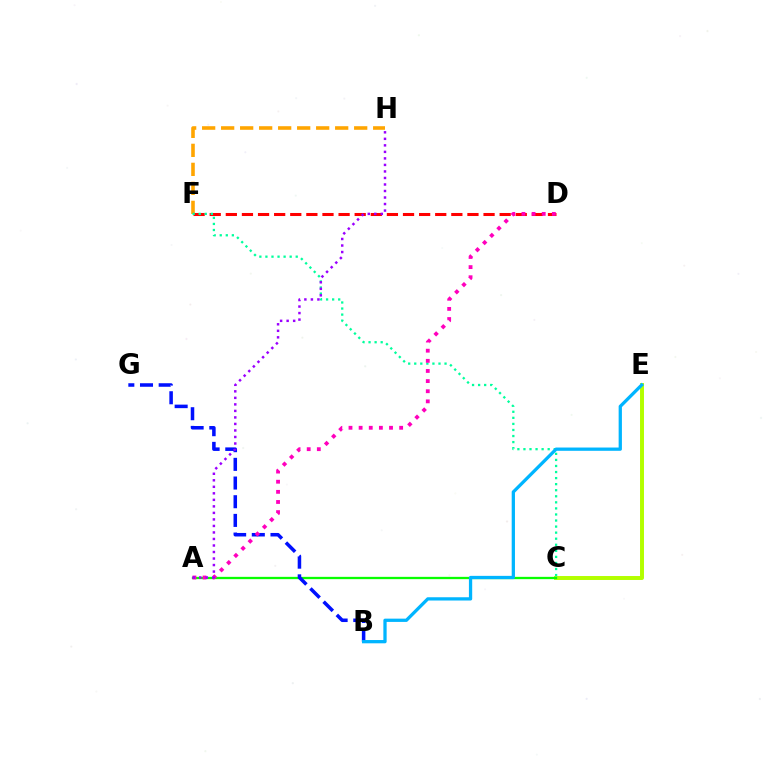{('C', 'E'): [{'color': '#b3ff00', 'line_style': 'solid', 'thickness': 2.85}], ('A', 'C'): [{'color': '#08ff00', 'line_style': 'solid', 'thickness': 1.65}], ('F', 'H'): [{'color': '#ffa500', 'line_style': 'dashed', 'thickness': 2.58}], ('D', 'F'): [{'color': '#ff0000', 'line_style': 'dashed', 'thickness': 2.19}], ('B', 'G'): [{'color': '#0010ff', 'line_style': 'dashed', 'thickness': 2.54}], ('C', 'F'): [{'color': '#00ff9d', 'line_style': 'dotted', 'thickness': 1.65}], ('B', 'E'): [{'color': '#00b5ff', 'line_style': 'solid', 'thickness': 2.36}], ('A', 'D'): [{'color': '#ff00bd', 'line_style': 'dotted', 'thickness': 2.75}], ('A', 'H'): [{'color': '#9b00ff', 'line_style': 'dotted', 'thickness': 1.77}]}